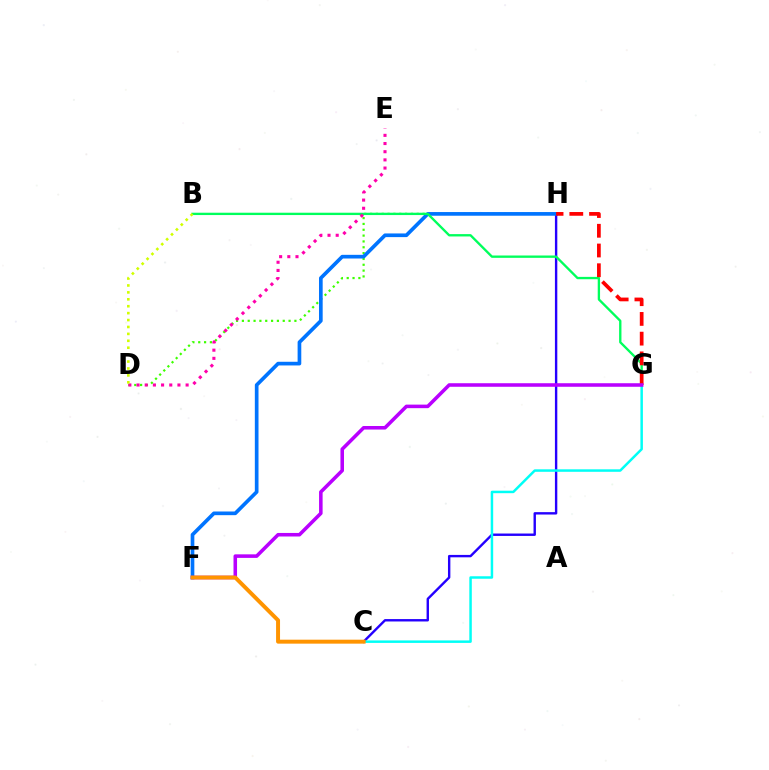{('C', 'H'): [{'color': '#2500ff', 'line_style': 'solid', 'thickness': 1.73}], ('D', 'H'): [{'color': '#3dff00', 'line_style': 'dotted', 'thickness': 1.59}], ('F', 'H'): [{'color': '#0074ff', 'line_style': 'solid', 'thickness': 2.65}], ('C', 'G'): [{'color': '#00fff6', 'line_style': 'solid', 'thickness': 1.79}], ('B', 'G'): [{'color': '#00ff5c', 'line_style': 'solid', 'thickness': 1.69}], ('D', 'E'): [{'color': '#ff00ac', 'line_style': 'dotted', 'thickness': 2.22}], ('B', 'D'): [{'color': '#d1ff00', 'line_style': 'dotted', 'thickness': 1.88}], ('G', 'H'): [{'color': '#ff0000', 'line_style': 'dashed', 'thickness': 2.68}], ('F', 'G'): [{'color': '#b900ff', 'line_style': 'solid', 'thickness': 2.56}], ('C', 'F'): [{'color': '#ff9400', 'line_style': 'solid', 'thickness': 2.85}]}